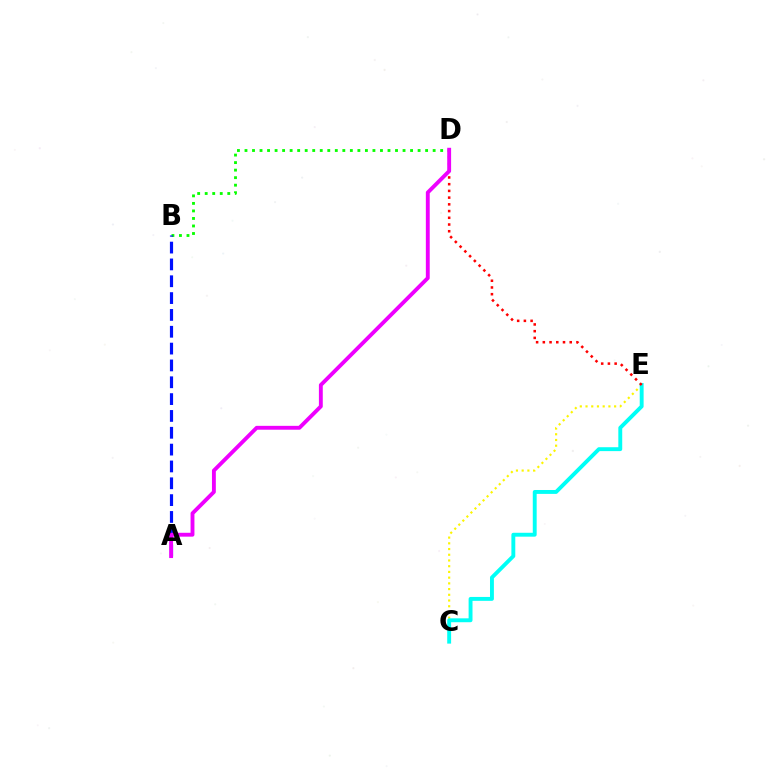{('B', 'D'): [{'color': '#08ff00', 'line_style': 'dotted', 'thickness': 2.04}], ('A', 'B'): [{'color': '#0010ff', 'line_style': 'dashed', 'thickness': 2.29}], ('C', 'E'): [{'color': '#fcf500', 'line_style': 'dotted', 'thickness': 1.55}, {'color': '#00fff6', 'line_style': 'solid', 'thickness': 2.8}], ('D', 'E'): [{'color': '#ff0000', 'line_style': 'dotted', 'thickness': 1.83}], ('A', 'D'): [{'color': '#ee00ff', 'line_style': 'solid', 'thickness': 2.79}]}